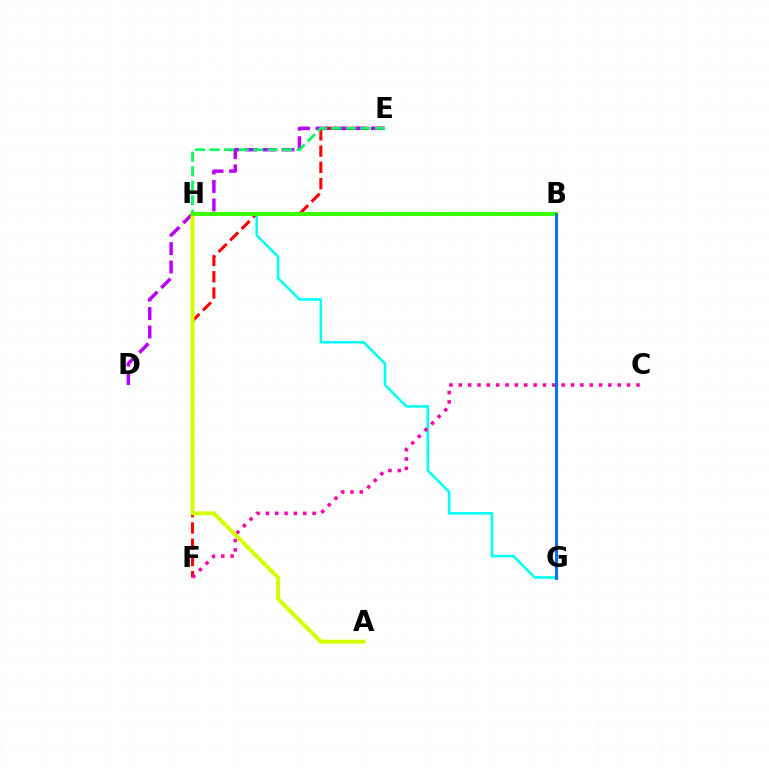{('E', 'F'): [{'color': '#ff0000', 'line_style': 'dashed', 'thickness': 2.21}], ('G', 'H'): [{'color': '#00fff6', 'line_style': 'solid', 'thickness': 1.84}], ('D', 'E'): [{'color': '#b900ff', 'line_style': 'dashed', 'thickness': 2.51}], ('C', 'F'): [{'color': '#ff00ac', 'line_style': 'dotted', 'thickness': 2.54}], ('E', 'H'): [{'color': '#00ff5c', 'line_style': 'dashed', 'thickness': 1.97}], ('A', 'H'): [{'color': '#d1ff00', 'line_style': 'solid', 'thickness': 2.83}], ('B', 'H'): [{'color': '#ff9400', 'line_style': 'dotted', 'thickness': 1.88}, {'color': '#3dff00', 'line_style': 'solid', 'thickness': 2.88}], ('B', 'G'): [{'color': '#2500ff', 'line_style': 'solid', 'thickness': 1.81}, {'color': '#0074ff', 'line_style': 'solid', 'thickness': 2.0}]}